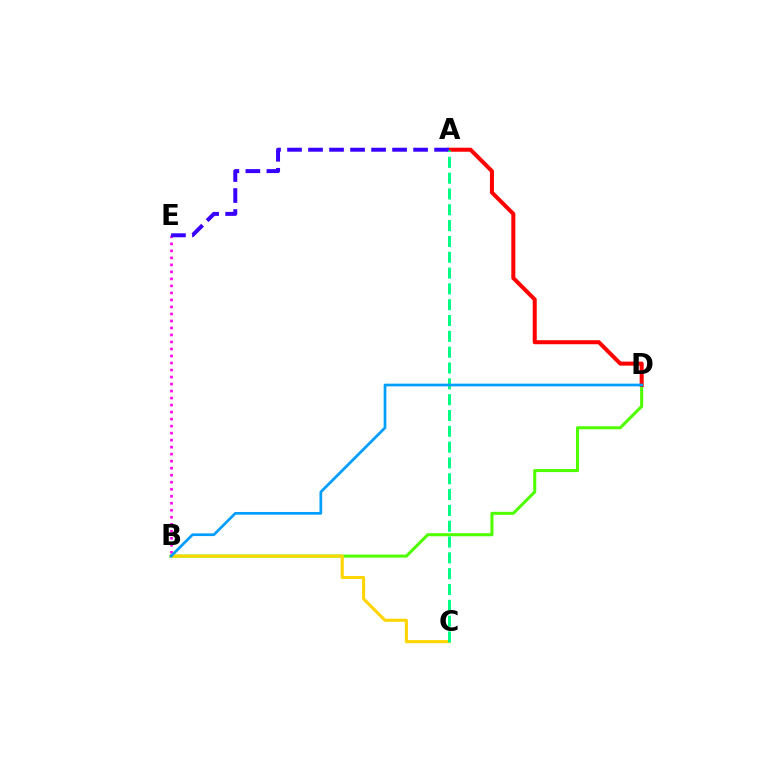{('B', 'D'): [{'color': '#4fff00', 'line_style': 'solid', 'thickness': 2.2}, {'color': '#009eff', 'line_style': 'solid', 'thickness': 1.95}], ('B', 'E'): [{'color': '#ff00ed', 'line_style': 'dotted', 'thickness': 1.9}], ('B', 'C'): [{'color': '#ffd500', 'line_style': 'solid', 'thickness': 2.2}], ('A', 'D'): [{'color': '#ff0000', 'line_style': 'solid', 'thickness': 2.9}], ('A', 'E'): [{'color': '#3700ff', 'line_style': 'dashed', 'thickness': 2.85}], ('A', 'C'): [{'color': '#00ff86', 'line_style': 'dashed', 'thickness': 2.15}]}